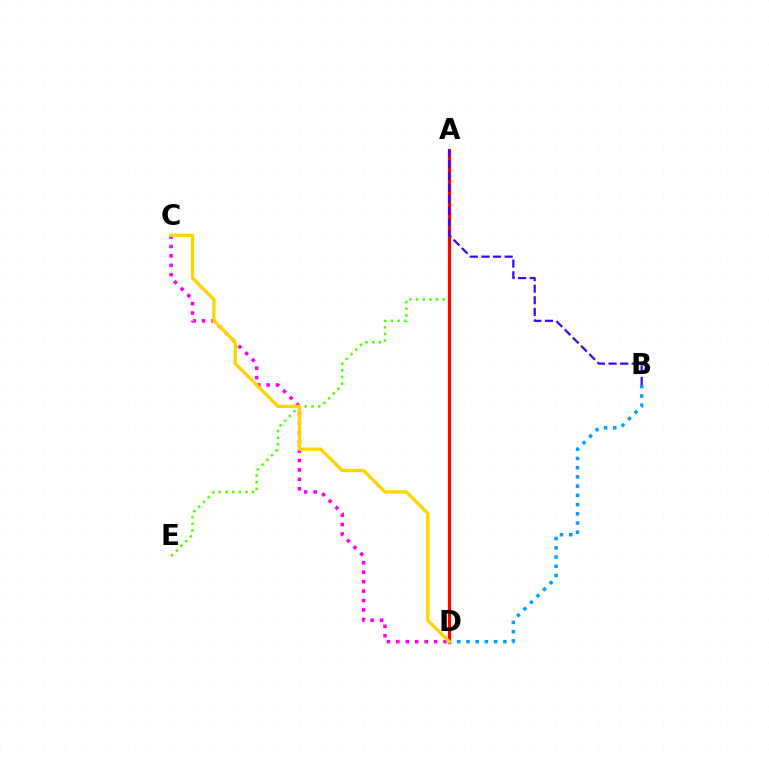{('C', 'D'): [{'color': '#ff00ed', 'line_style': 'dotted', 'thickness': 2.56}, {'color': '#ffd500', 'line_style': 'solid', 'thickness': 2.4}], ('A', 'D'): [{'color': '#00ff86', 'line_style': 'solid', 'thickness': 1.82}, {'color': '#ff0000', 'line_style': 'solid', 'thickness': 2.33}], ('A', 'E'): [{'color': '#4fff00', 'line_style': 'dotted', 'thickness': 1.81}], ('A', 'B'): [{'color': '#3700ff', 'line_style': 'dashed', 'thickness': 1.58}], ('B', 'D'): [{'color': '#009eff', 'line_style': 'dotted', 'thickness': 2.51}]}